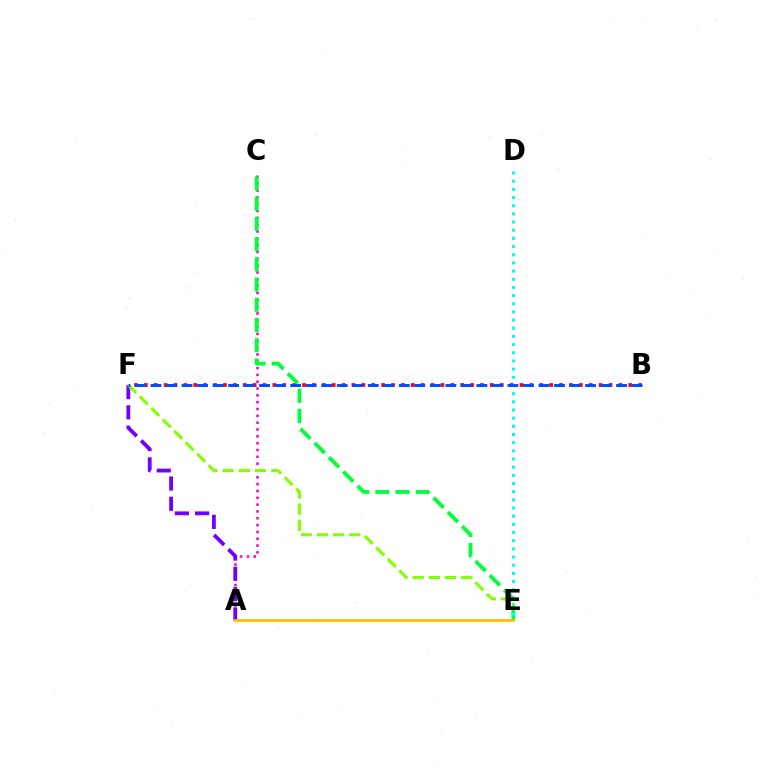{('B', 'F'): [{'color': '#ff0000', 'line_style': 'dotted', 'thickness': 2.69}, {'color': '#004bff', 'line_style': 'dashed', 'thickness': 2.11}], ('A', 'C'): [{'color': '#ff00cf', 'line_style': 'dotted', 'thickness': 1.86}], ('A', 'F'): [{'color': '#7200ff', 'line_style': 'dashed', 'thickness': 2.76}], ('E', 'F'): [{'color': '#84ff00', 'line_style': 'dashed', 'thickness': 2.2}], ('C', 'E'): [{'color': '#00ff39', 'line_style': 'dashed', 'thickness': 2.75}], ('D', 'E'): [{'color': '#00fff6', 'line_style': 'dotted', 'thickness': 2.22}], ('A', 'E'): [{'color': '#ffbd00', 'line_style': 'solid', 'thickness': 2.01}]}